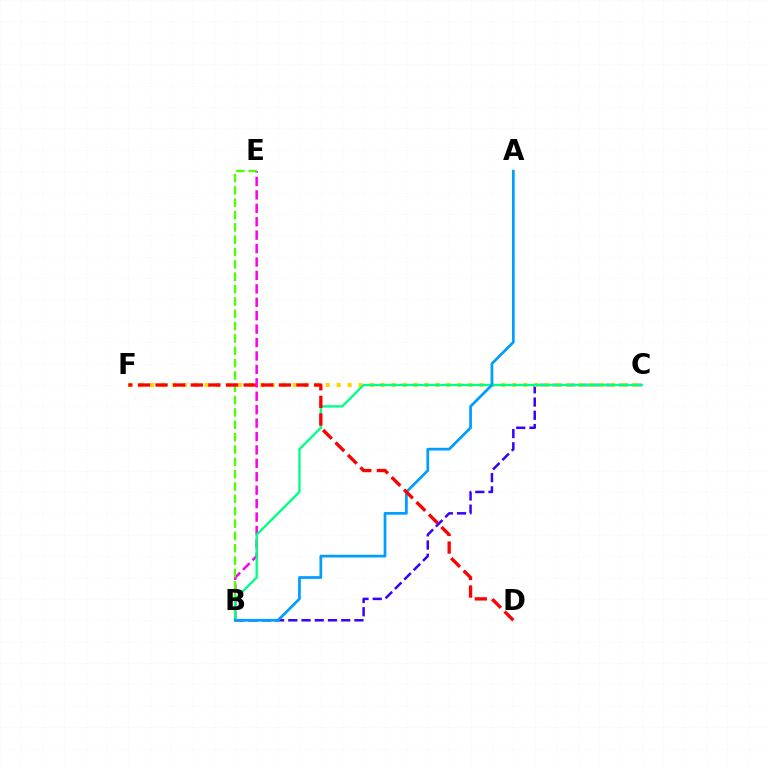{('B', 'E'): [{'color': '#ff00ed', 'line_style': 'dashed', 'thickness': 1.82}, {'color': '#4fff00', 'line_style': 'dashed', 'thickness': 1.68}], ('B', 'C'): [{'color': '#3700ff', 'line_style': 'dashed', 'thickness': 1.8}, {'color': '#00ff86', 'line_style': 'solid', 'thickness': 1.7}], ('C', 'F'): [{'color': '#ffd500', 'line_style': 'dotted', 'thickness': 2.98}], ('A', 'B'): [{'color': '#009eff', 'line_style': 'solid', 'thickness': 1.97}], ('D', 'F'): [{'color': '#ff0000', 'line_style': 'dashed', 'thickness': 2.39}]}